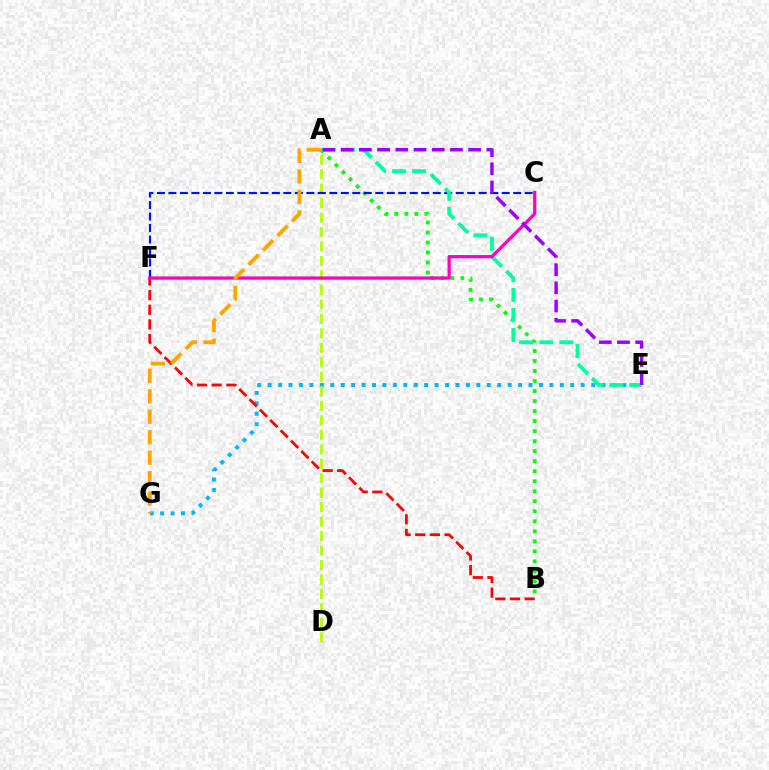{('A', 'B'): [{'color': '#08ff00', 'line_style': 'dotted', 'thickness': 2.72}], ('E', 'G'): [{'color': '#00b5ff', 'line_style': 'dotted', 'thickness': 2.84}], ('B', 'F'): [{'color': '#ff0000', 'line_style': 'dashed', 'thickness': 1.99}], ('A', 'D'): [{'color': '#b3ff00', 'line_style': 'dashed', 'thickness': 1.97}], ('C', 'F'): [{'color': '#0010ff', 'line_style': 'dashed', 'thickness': 1.56}, {'color': '#ff00bd', 'line_style': 'solid', 'thickness': 2.33}], ('A', 'E'): [{'color': '#00ff9d', 'line_style': 'dashed', 'thickness': 2.72}, {'color': '#9b00ff', 'line_style': 'dashed', 'thickness': 2.47}], ('A', 'G'): [{'color': '#ffa500', 'line_style': 'dashed', 'thickness': 2.78}]}